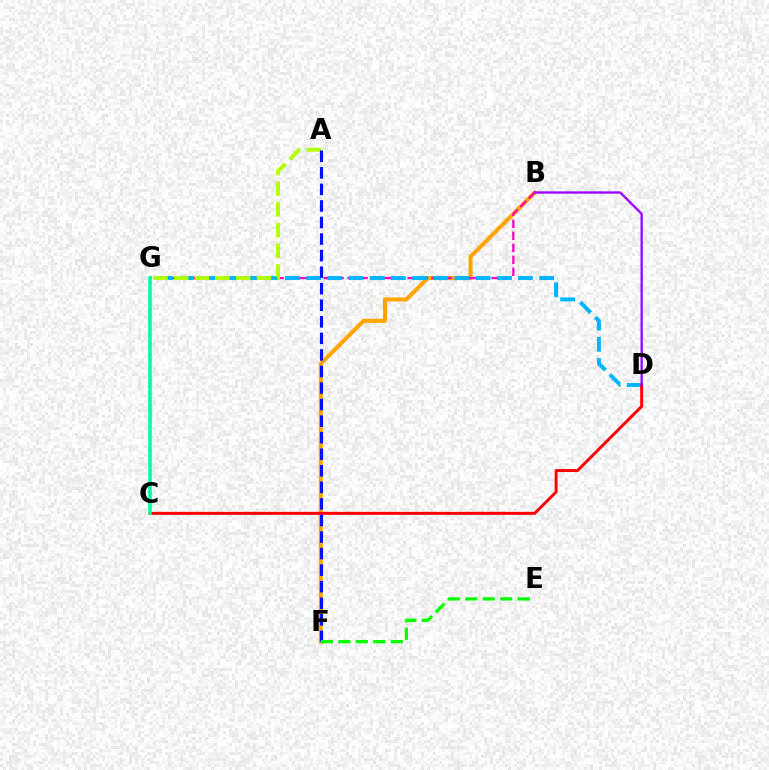{('B', 'F'): [{'color': '#ffa500', 'line_style': 'solid', 'thickness': 2.92}], ('B', 'G'): [{'color': '#ff00bd', 'line_style': 'dashed', 'thickness': 1.63}], ('D', 'G'): [{'color': '#00b5ff', 'line_style': 'dashed', 'thickness': 2.88}], ('A', 'G'): [{'color': '#b3ff00', 'line_style': 'dashed', 'thickness': 2.81}], ('C', 'D'): [{'color': '#ff0000', 'line_style': 'solid', 'thickness': 2.12}], ('A', 'F'): [{'color': '#0010ff', 'line_style': 'dashed', 'thickness': 2.25}], ('C', 'G'): [{'color': '#00ff9d', 'line_style': 'solid', 'thickness': 2.57}], ('B', 'D'): [{'color': '#9b00ff', 'line_style': 'solid', 'thickness': 1.65}], ('E', 'F'): [{'color': '#08ff00', 'line_style': 'dashed', 'thickness': 2.37}]}